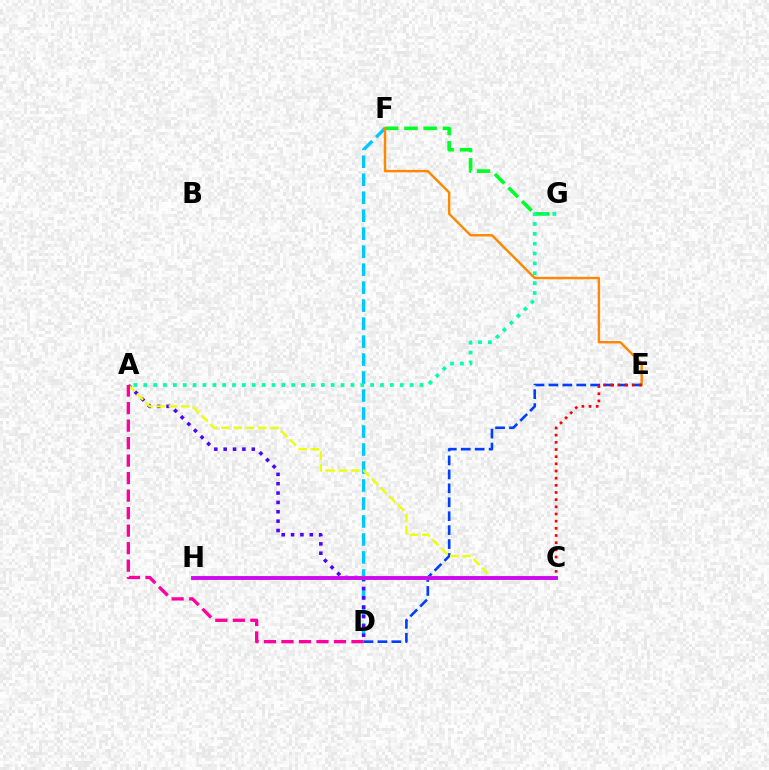{('F', 'G'): [{'color': '#00ff27', 'line_style': 'dashed', 'thickness': 2.61}], ('D', 'F'): [{'color': '#00c7ff', 'line_style': 'dashed', 'thickness': 2.44}], ('E', 'F'): [{'color': '#ff8800', 'line_style': 'solid', 'thickness': 1.75}], ('D', 'E'): [{'color': '#003fff', 'line_style': 'dashed', 'thickness': 1.89}], ('A', 'G'): [{'color': '#00ffaf', 'line_style': 'dotted', 'thickness': 2.68}], ('A', 'D'): [{'color': '#4f00ff', 'line_style': 'dotted', 'thickness': 2.54}, {'color': '#ff00a0', 'line_style': 'dashed', 'thickness': 2.38}], ('C', 'E'): [{'color': '#ff0000', 'line_style': 'dotted', 'thickness': 1.95}], ('A', 'C'): [{'color': '#eeff00', 'line_style': 'dashed', 'thickness': 1.67}], ('C', 'H'): [{'color': '#66ff00', 'line_style': 'solid', 'thickness': 2.88}, {'color': '#d600ff', 'line_style': 'solid', 'thickness': 2.71}]}